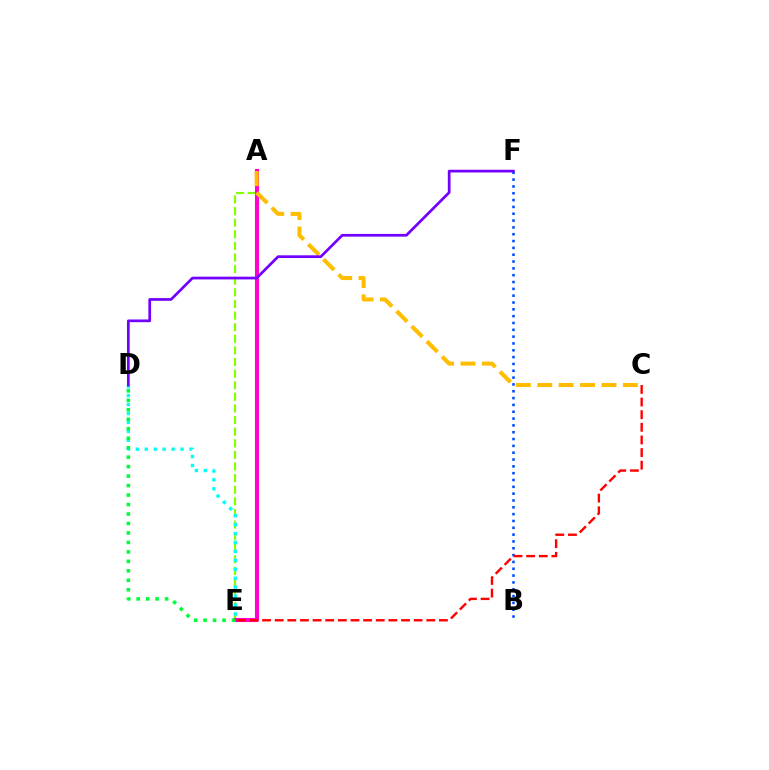{('B', 'F'): [{'color': '#004bff', 'line_style': 'dotted', 'thickness': 1.85}], ('A', 'E'): [{'color': '#84ff00', 'line_style': 'dashed', 'thickness': 1.58}, {'color': '#ff00cf', 'line_style': 'solid', 'thickness': 2.94}], ('C', 'E'): [{'color': '#ff0000', 'line_style': 'dashed', 'thickness': 1.72}], ('A', 'C'): [{'color': '#ffbd00', 'line_style': 'dashed', 'thickness': 2.91}], ('D', 'E'): [{'color': '#00fff6', 'line_style': 'dotted', 'thickness': 2.43}, {'color': '#00ff39', 'line_style': 'dotted', 'thickness': 2.57}], ('D', 'F'): [{'color': '#7200ff', 'line_style': 'solid', 'thickness': 1.95}]}